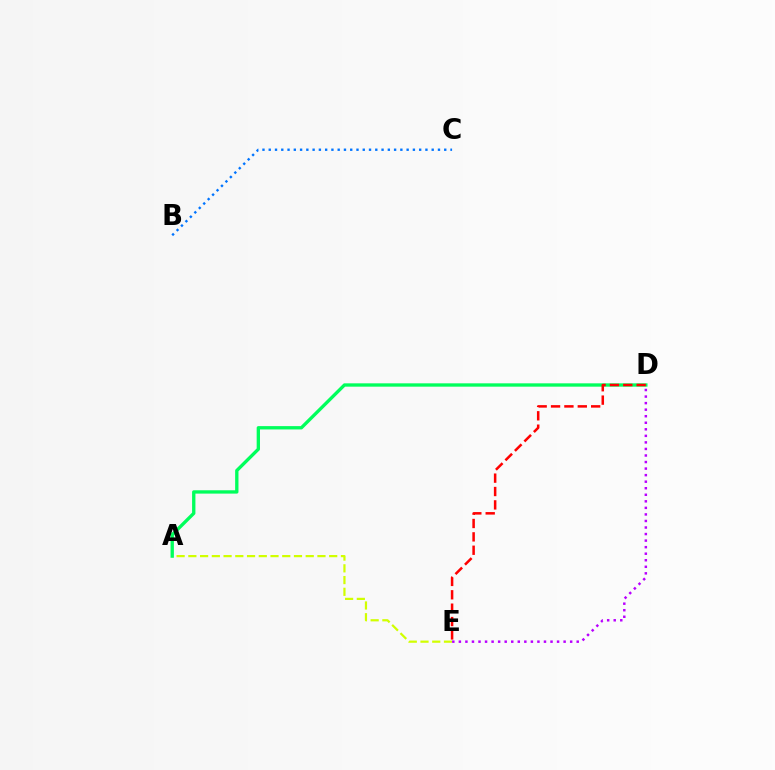{('A', 'E'): [{'color': '#d1ff00', 'line_style': 'dashed', 'thickness': 1.59}], ('A', 'D'): [{'color': '#00ff5c', 'line_style': 'solid', 'thickness': 2.4}], ('D', 'E'): [{'color': '#b900ff', 'line_style': 'dotted', 'thickness': 1.78}, {'color': '#ff0000', 'line_style': 'dashed', 'thickness': 1.82}], ('B', 'C'): [{'color': '#0074ff', 'line_style': 'dotted', 'thickness': 1.7}]}